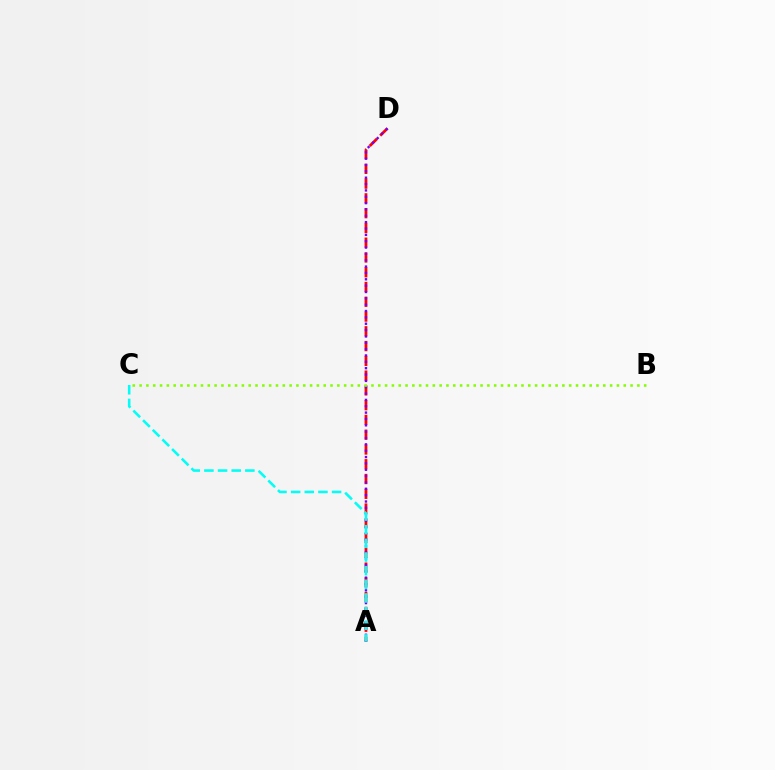{('A', 'D'): [{'color': '#ff0000', 'line_style': 'dashed', 'thickness': 2.01}, {'color': '#7200ff', 'line_style': 'dotted', 'thickness': 1.72}], ('A', 'C'): [{'color': '#00fff6', 'line_style': 'dashed', 'thickness': 1.85}], ('B', 'C'): [{'color': '#84ff00', 'line_style': 'dotted', 'thickness': 1.85}]}